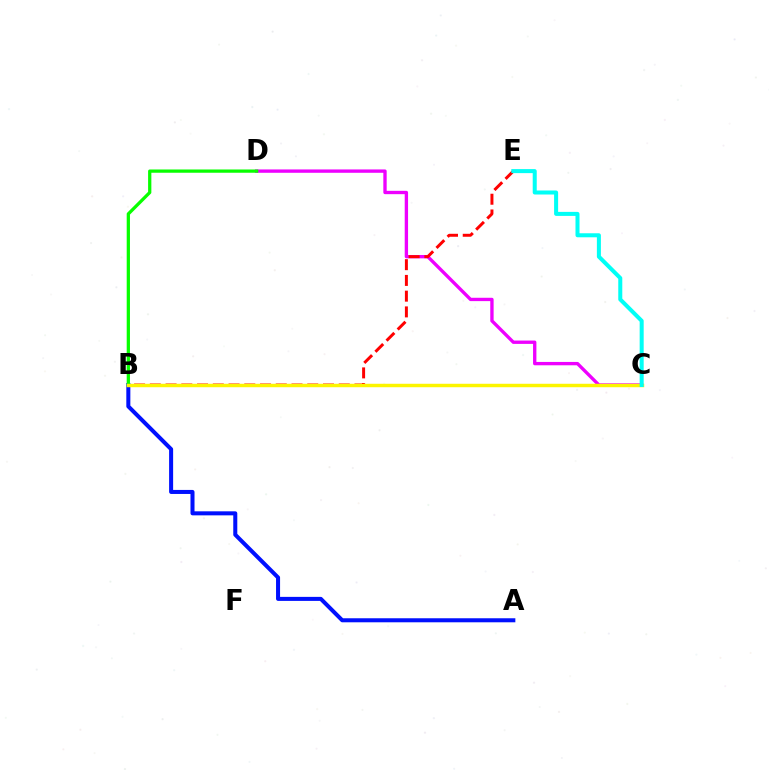{('A', 'B'): [{'color': '#0010ff', 'line_style': 'solid', 'thickness': 2.9}], ('C', 'D'): [{'color': '#ee00ff', 'line_style': 'solid', 'thickness': 2.41}], ('B', 'E'): [{'color': '#ff0000', 'line_style': 'dashed', 'thickness': 2.14}], ('B', 'D'): [{'color': '#08ff00', 'line_style': 'solid', 'thickness': 2.35}], ('B', 'C'): [{'color': '#fcf500', 'line_style': 'solid', 'thickness': 2.49}], ('C', 'E'): [{'color': '#00fff6', 'line_style': 'solid', 'thickness': 2.9}]}